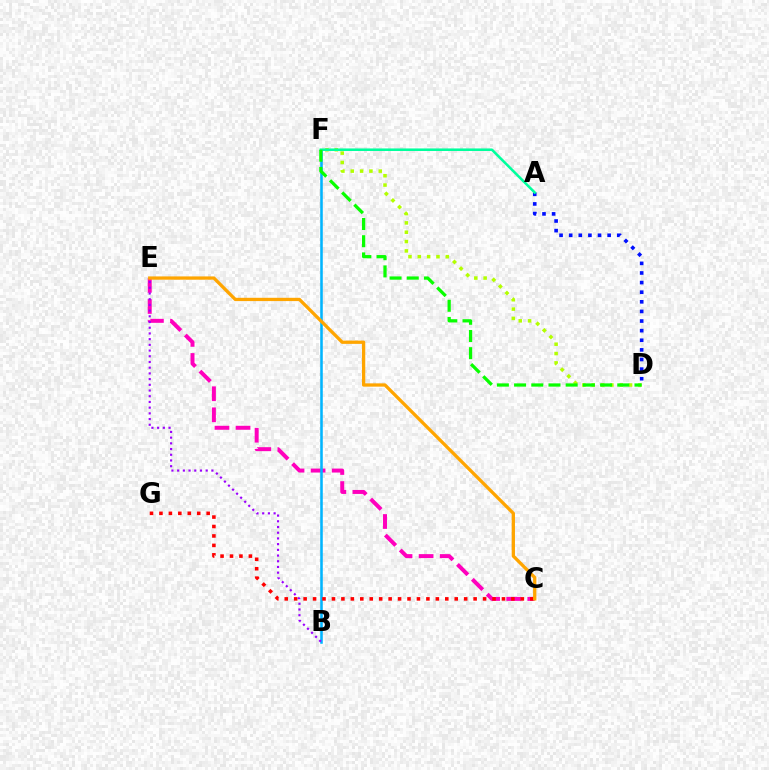{('C', 'E'): [{'color': '#ff00bd', 'line_style': 'dashed', 'thickness': 2.86}, {'color': '#ffa500', 'line_style': 'solid', 'thickness': 2.37}], ('D', 'F'): [{'color': '#b3ff00', 'line_style': 'dotted', 'thickness': 2.54}, {'color': '#08ff00', 'line_style': 'dashed', 'thickness': 2.34}], ('B', 'F'): [{'color': '#00b5ff', 'line_style': 'solid', 'thickness': 1.84}], ('C', 'G'): [{'color': '#ff0000', 'line_style': 'dotted', 'thickness': 2.57}], ('B', 'E'): [{'color': '#9b00ff', 'line_style': 'dotted', 'thickness': 1.55}], ('A', 'D'): [{'color': '#0010ff', 'line_style': 'dotted', 'thickness': 2.61}], ('A', 'F'): [{'color': '#00ff9d', 'line_style': 'solid', 'thickness': 1.84}]}